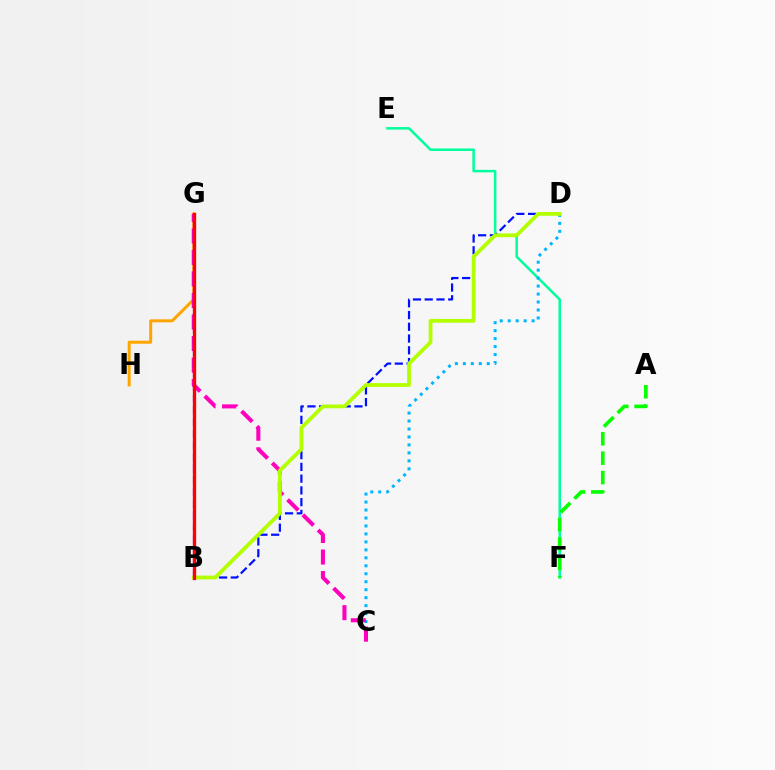{('E', 'F'): [{'color': '#00ff9d', 'line_style': 'solid', 'thickness': 1.82}], ('A', 'F'): [{'color': '#08ff00', 'line_style': 'dashed', 'thickness': 2.63}], ('B', 'D'): [{'color': '#0010ff', 'line_style': 'dashed', 'thickness': 1.6}, {'color': '#b3ff00', 'line_style': 'solid', 'thickness': 2.72}], ('G', 'H'): [{'color': '#ffa500', 'line_style': 'solid', 'thickness': 2.16}], ('C', 'D'): [{'color': '#00b5ff', 'line_style': 'dotted', 'thickness': 2.16}], ('C', 'G'): [{'color': '#ff00bd', 'line_style': 'dashed', 'thickness': 2.92}], ('B', 'G'): [{'color': '#9b00ff', 'line_style': 'dashed', 'thickness': 1.59}, {'color': '#ff0000', 'line_style': 'solid', 'thickness': 2.39}]}